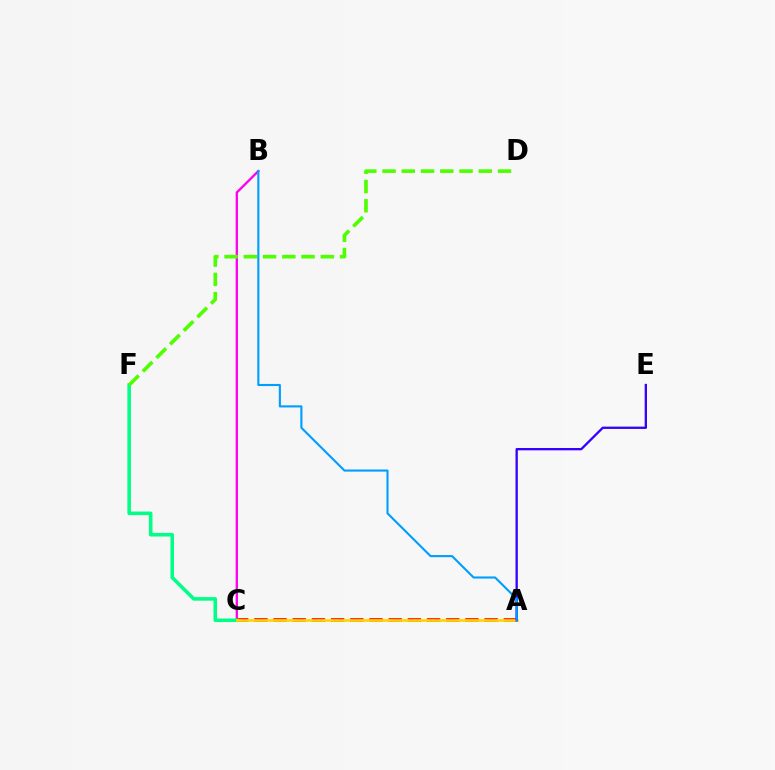{('B', 'C'): [{'color': '#ff00ed', 'line_style': 'solid', 'thickness': 1.67}], ('A', 'C'): [{'color': '#ff0000', 'line_style': 'dashed', 'thickness': 2.61}, {'color': '#ffd500', 'line_style': 'solid', 'thickness': 1.94}], ('C', 'F'): [{'color': '#00ff86', 'line_style': 'solid', 'thickness': 2.56}], ('A', 'E'): [{'color': '#3700ff', 'line_style': 'solid', 'thickness': 1.67}], ('D', 'F'): [{'color': '#4fff00', 'line_style': 'dashed', 'thickness': 2.61}], ('A', 'B'): [{'color': '#009eff', 'line_style': 'solid', 'thickness': 1.53}]}